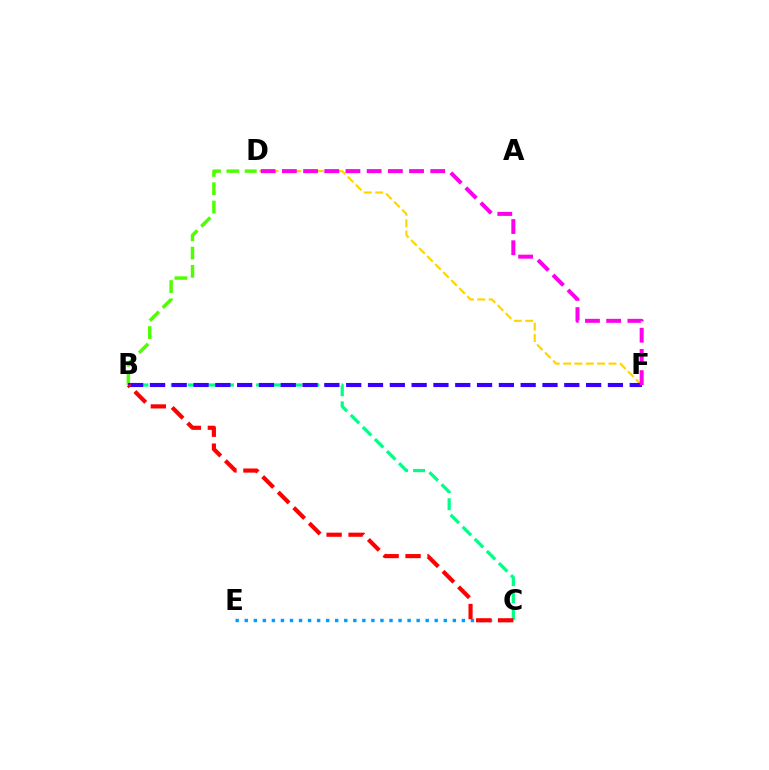{('D', 'F'): [{'color': '#ffd500', 'line_style': 'dashed', 'thickness': 1.54}, {'color': '#ff00ed', 'line_style': 'dashed', 'thickness': 2.88}], ('B', 'C'): [{'color': '#00ff86', 'line_style': 'dashed', 'thickness': 2.32}, {'color': '#ff0000', 'line_style': 'dashed', 'thickness': 2.98}], ('B', 'D'): [{'color': '#4fff00', 'line_style': 'dashed', 'thickness': 2.49}], ('C', 'E'): [{'color': '#009eff', 'line_style': 'dotted', 'thickness': 2.46}], ('B', 'F'): [{'color': '#3700ff', 'line_style': 'dashed', 'thickness': 2.96}]}